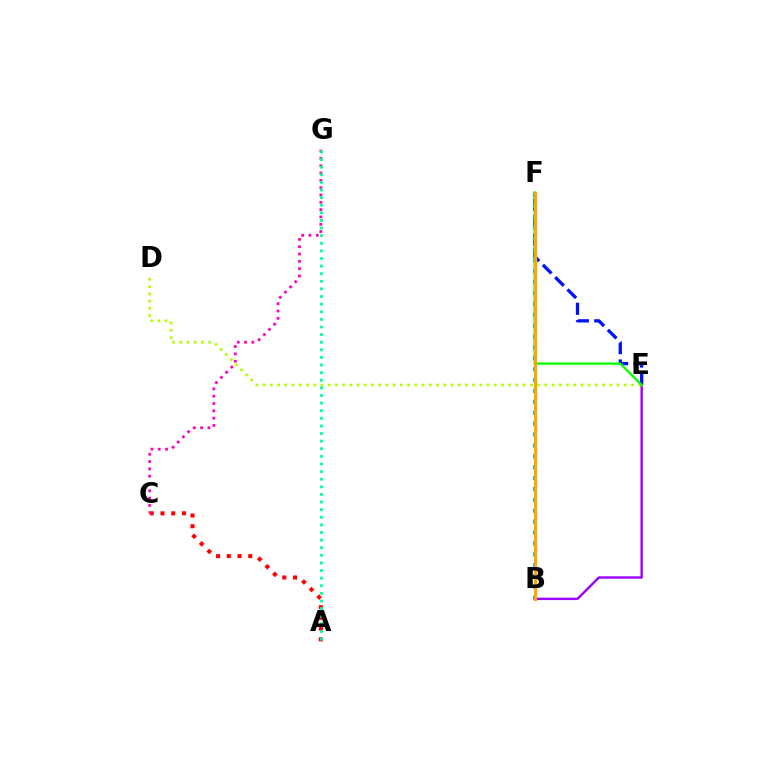{('D', 'E'): [{'color': '#b3ff00', 'line_style': 'dotted', 'thickness': 1.96}], ('E', 'F'): [{'color': '#0010ff', 'line_style': 'dashed', 'thickness': 2.36}, {'color': '#08ff00', 'line_style': 'solid', 'thickness': 1.67}], ('A', 'C'): [{'color': '#ff0000', 'line_style': 'dotted', 'thickness': 2.92}], ('C', 'G'): [{'color': '#ff00bd', 'line_style': 'dotted', 'thickness': 1.99}], ('B', 'F'): [{'color': '#00b5ff', 'line_style': 'dotted', 'thickness': 2.96}, {'color': '#ffa500', 'line_style': 'solid', 'thickness': 2.28}], ('A', 'G'): [{'color': '#00ff9d', 'line_style': 'dotted', 'thickness': 2.07}], ('B', 'E'): [{'color': '#9b00ff', 'line_style': 'solid', 'thickness': 1.71}]}